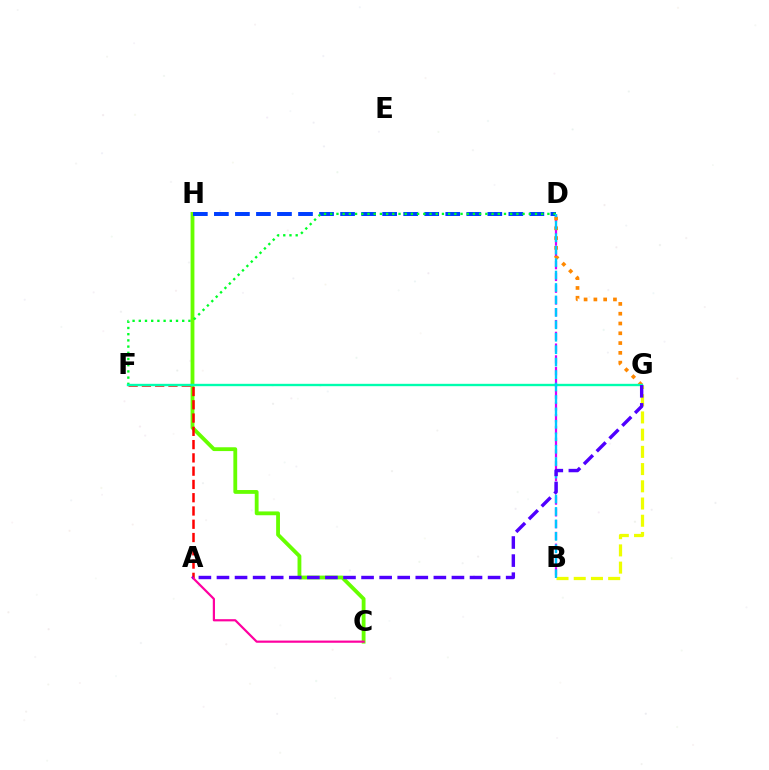{('B', 'G'): [{'color': '#eeff00', 'line_style': 'dashed', 'thickness': 2.34}], ('C', 'H'): [{'color': '#66ff00', 'line_style': 'solid', 'thickness': 2.75}], ('B', 'D'): [{'color': '#d600ff', 'line_style': 'dashed', 'thickness': 1.6}, {'color': '#00c7ff', 'line_style': 'dashed', 'thickness': 1.69}], ('A', 'F'): [{'color': '#ff0000', 'line_style': 'dashed', 'thickness': 1.8}], ('D', 'H'): [{'color': '#003fff', 'line_style': 'dashed', 'thickness': 2.86}], ('A', 'C'): [{'color': '#ff00a0', 'line_style': 'solid', 'thickness': 1.58}], ('D', 'G'): [{'color': '#ff8800', 'line_style': 'dotted', 'thickness': 2.66}], ('D', 'F'): [{'color': '#00ff27', 'line_style': 'dotted', 'thickness': 1.69}], ('F', 'G'): [{'color': '#00ffaf', 'line_style': 'solid', 'thickness': 1.7}], ('A', 'G'): [{'color': '#4f00ff', 'line_style': 'dashed', 'thickness': 2.46}]}